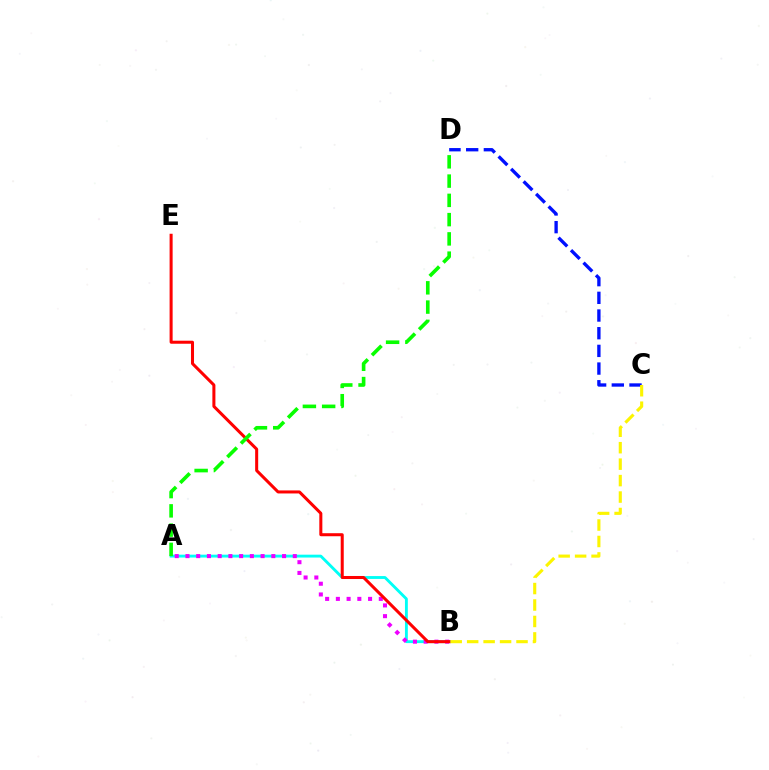{('A', 'B'): [{'color': '#00fff6', 'line_style': 'solid', 'thickness': 2.06}, {'color': '#ee00ff', 'line_style': 'dotted', 'thickness': 2.92}], ('B', 'E'): [{'color': '#ff0000', 'line_style': 'solid', 'thickness': 2.18}], ('C', 'D'): [{'color': '#0010ff', 'line_style': 'dashed', 'thickness': 2.4}], ('A', 'D'): [{'color': '#08ff00', 'line_style': 'dashed', 'thickness': 2.62}], ('B', 'C'): [{'color': '#fcf500', 'line_style': 'dashed', 'thickness': 2.24}]}